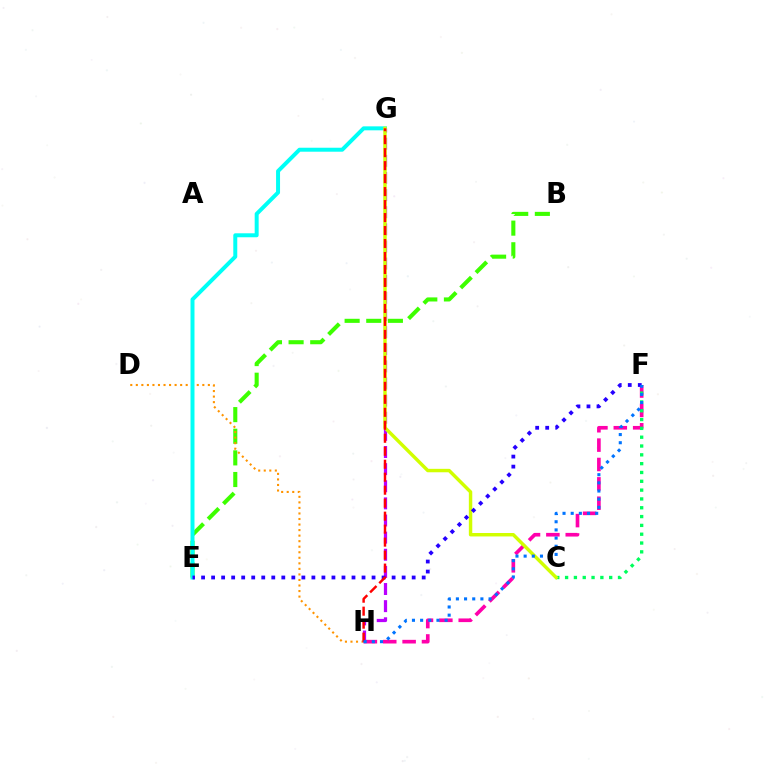{('B', 'E'): [{'color': '#3dff00', 'line_style': 'dashed', 'thickness': 2.94}], ('F', 'H'): [{'color': '#ff00ac', 'line_style': 'dashed', 'thickness': 2.63}, {'color': '#0074ff', 'line_style': 'dotted', 'thickness': 2.22}], ('D', 'H'): [{'color': '#ff9400', 'line_style': 'dotted', 'thickness': 1.51}], ('E', 'G'): [{'color': '#00fff6', 'line_style': 'solid', 'thickness': 2.86}], ('G', 'H'): [{'color': '#b900ff', 'line_style': 'dashed', 'thickness': 2.33}, {'color': '#ff0000', 'line_style': 'dashed', 'thickness': 1.76}], ('C', 'F'): [{'color': '#00ff5c', 'line_style': 'dotted', 'thickness': 2.4}], ('C', 'G'): [{'color': '#d1ff00', 'line_style': 'solid', 'thickness': 2.47}], ('E', 'F'): [{'color': '#2500ff', 'line_style': 'dotted', 'thickness': 2.72}]}